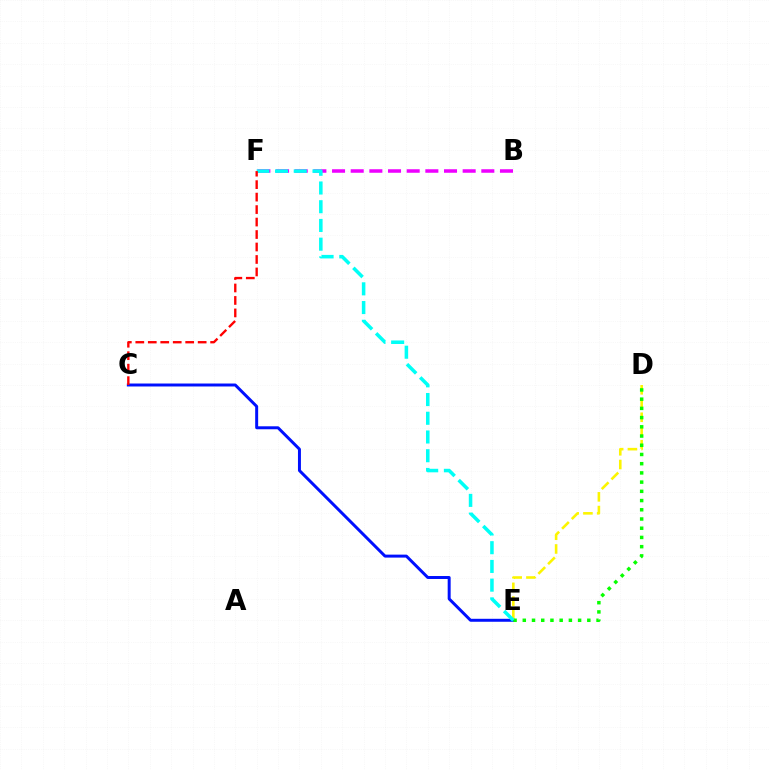{('B', 'F'): [{'color': '#ee00ff', 'line_style': 'dashed', 'thickness': 2.53}], ('C', 'E'): [{'color': '#0010ff', 'line_style': 'solid', 'thickness': 2.14}], ('D', 'E'): [{'color': '#fcf500', 'line_style': 'dashed', 'thickness': 1.87}, {'color': '#08ff00', 'line_style': 'dotted', 'thickness': 2.5}], ('E', 'F'): [{'color': '#00fff6', 'line_style': 'dashed', 'thickness': 2.54}], ('C', 'F'): [{'color': '#ff0000', 'line_style': 'dashed', 'thickness': 1.69}]}